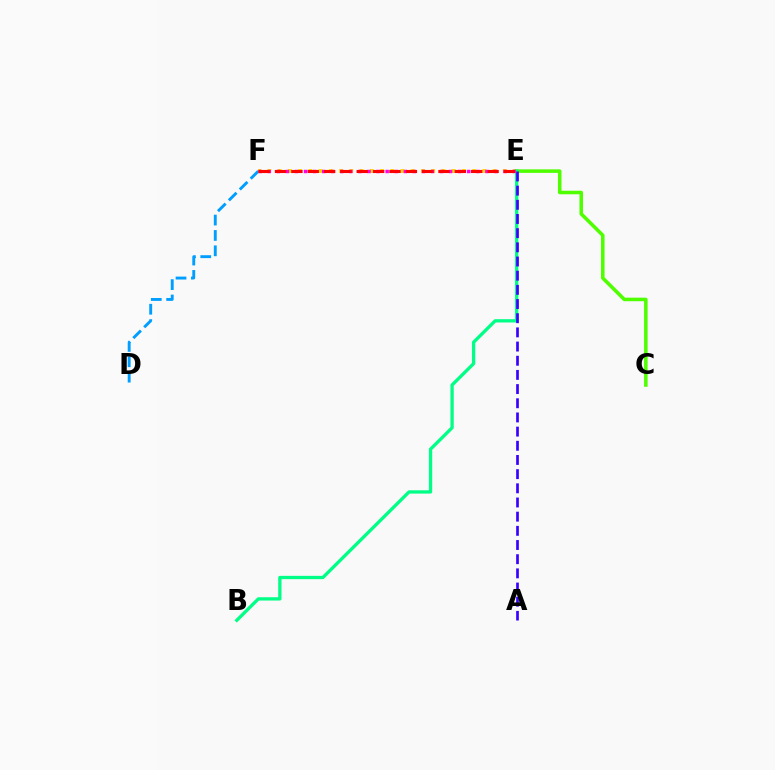{('E', 'F'): [{'color': '#ffd500', 'line_style': 'dotted', 'thickness': 2.78}, {'color': '#ff00ed', 'line_style': 'dotted', 'thickness': 2.46}, {'color': '#ff0000', 'line_style': 'dashed', 'thickness': 2.22}], ('C', 'E'): [{'color': '#4fff00', 'line_style': 'solid', 'thickness': 2.55}], ('D', 'F'): [{'color': '#009eff', 'line_style': 'dashed', 'thickness': 2.09}], ('B', 'E'): [{'color': '#00ff86', 'line_style': 'solid', 'thickness': 2.37}], ('A', 'E'): [{'color': '#3700ff', 'line_style': 'dashed', 'thickness': 1.93}]}